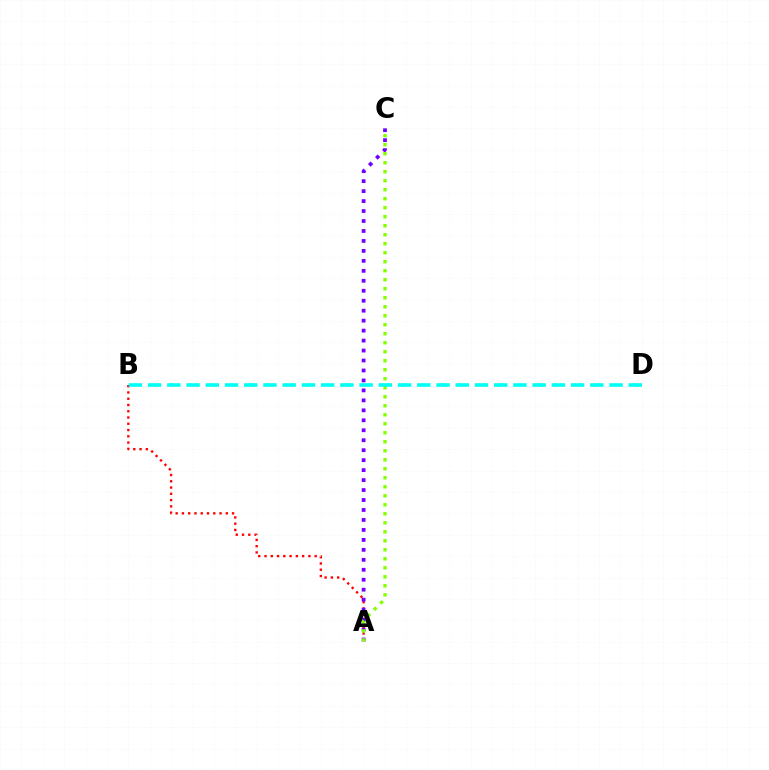{('A', 'B'): [{'color': '#ff0000', 'line_style': 'dotted', 'thickness': 1.7}], ('A', 'C'): [{'color': '#7200ff', 'line_style': 'dotted', 'thickness': 2.71}, {'color': '#84ff00', 'line_style': 'dotted', 'thickness': 2.45}], ('B', 'D'): [{'color': '#00fff6', 'line_style': 'dashed', 'thickness': 2.61}]}